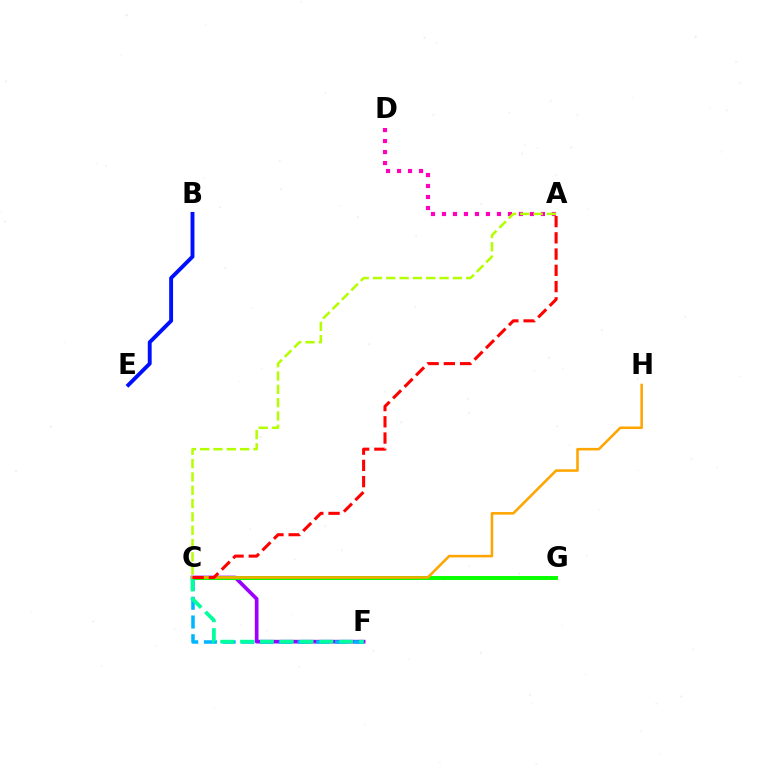{('B', 'E'): [{'color': '#0010ff', 'line_style': 'solid', 'thickness': 2.8}], ('C', 'F'): [{'color': '#9b00ff', 'line_style': 'solid', 'thickness': 2.65}, {'color': '#00b5ff', 'line_style': 'dashed', 'thickness': 2.54}, {'color': '#00ff9d', 'line_style': 'dashed', 'thickness': 2.7}], ('A', 'D'): [{'color': '#ff00bd', 'line_style': 'dotted', 'thickness': 2.99}], ('C', 'G'): [{'color': '#08ff00', 'line_style': 'solid', 'thickness': 2.84}], ('C', 'H'): [{'color': '#ffa500', 'line_style': 'solid', 'thickness': 1.84}], ('A', 'C'): [{'color': '#ff0000', 'line_style': 'dashed', 'thickness': 2.21}, {'color': '#b3ff00', 'line_style': 'dashed', 'thickness': 1.81}]}